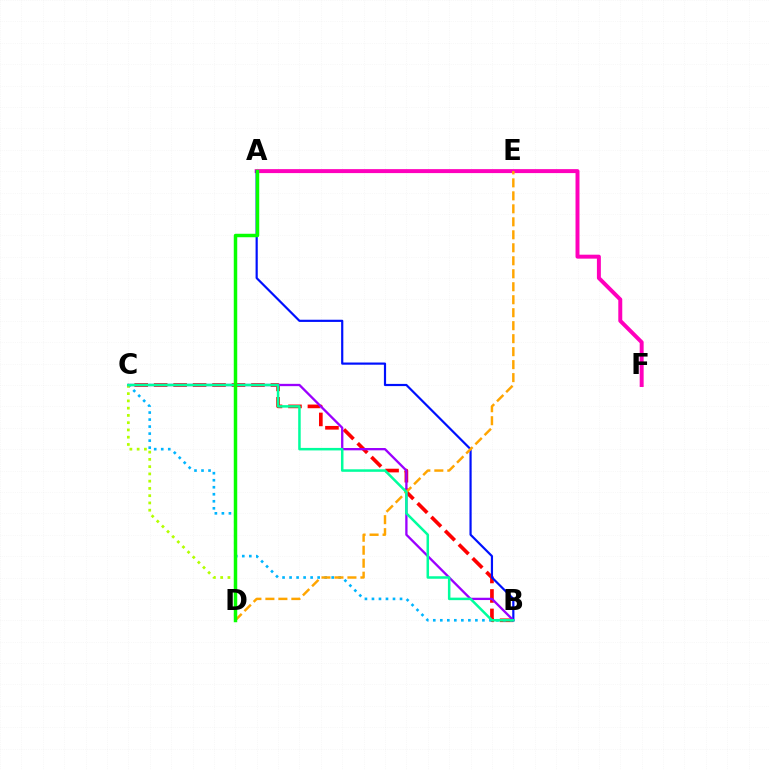{('A', 'F'): [{'color': '#ff00bd', 'line_style': 'solid', 'thickness': 2.85}], ('B', 'C'): [{'color': '#ff0000', 'line_style': 'dashed', 'thickness': 2.64}, {'color': '#00b5ff', 'line_style': 'dotted', 'thickness': 1.91}, {'color': '#9b00ff', 'line_style': 'solid', 'thickness': 1.66}, {'color': '#00ff9d', 'line_style': 'solid', 'thickness': 1.81}], ('A', 'B'): [{'color': '#0010ff', 'line_style': 'solid', 'thickness': 1.58}], ('C', 'D'): [{'color': '#b3ff00', 'line_style': 'dotted', 'thickness': 1.97}], ('D', 'E'): [{'color': '#ffa500', 'line_style': 'dashed', 'thickness': 1.76}], ('A', 'D'): [{'color': '#08ff00', 'line_style': 'solid', 'thickness': 2.5}]}